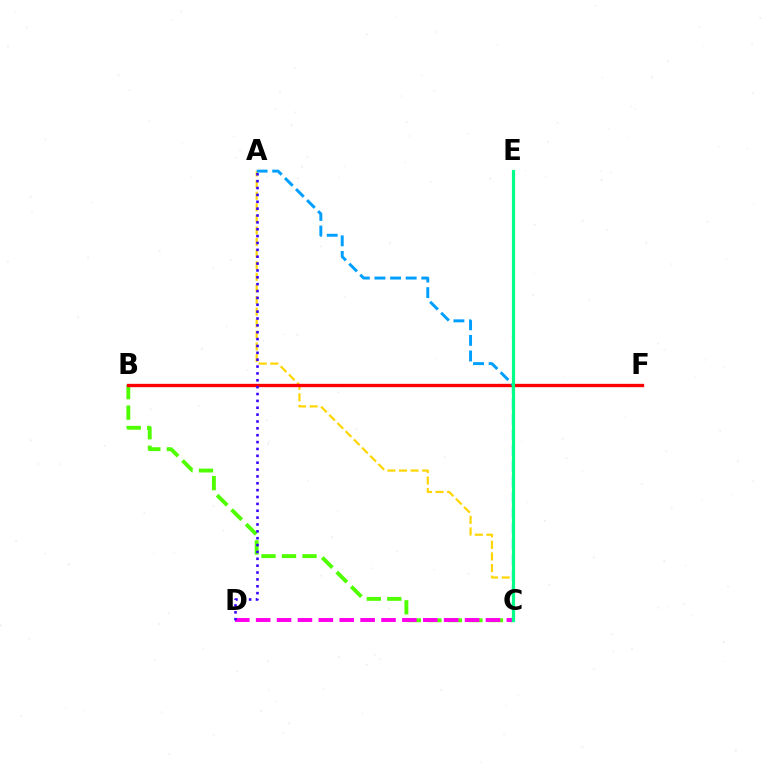{('B', 'C'): [{'color': '#4fff00', 'line_style': 'dashed', 'thickness': 2.79}], ('A', 'C'): [{'color': '#ffd500', 'line_style': 'dashed', 'thickness': 1.58}, {'color': '#009eff', 'line_style': 'dashed', 'thickness': 2.12}], ('B', 'F'): [{'color': '#ff0000', 'line_style': 'solid', 'thickness': 2.4}], ('C', 'D'): [{'color': '#ff00ed', 'line_style': 'dashed', 'thickness': 2.84}], ('A', 'D'): [{'color': '#3700ff', 'line_style': 'dotted', 'thickness': 1.87}], ('C', 'E'): [{'color': '#00ff86', 'line_style': 'solid', 'thickness': 2.29}]}